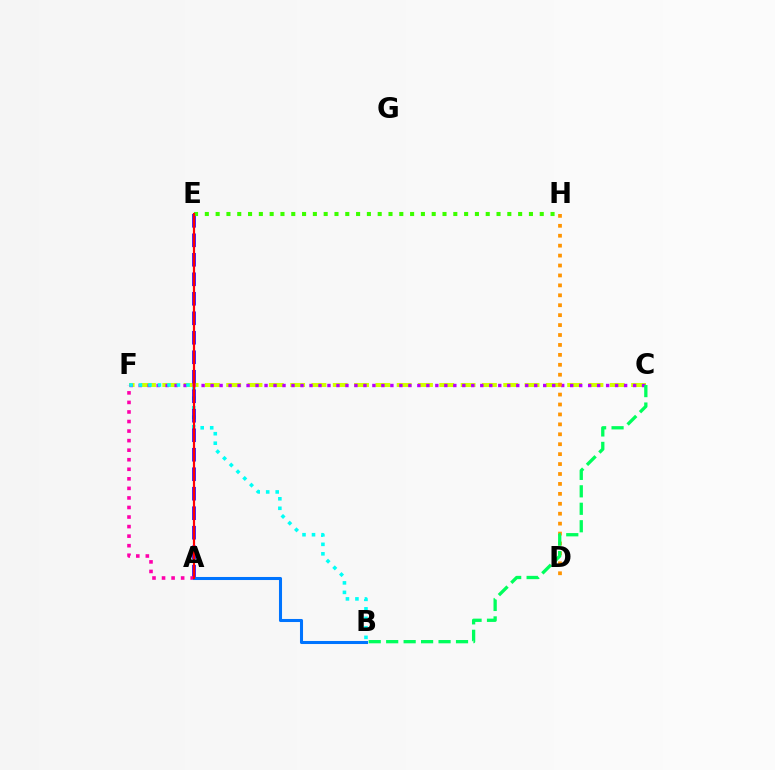{('C', 'F'): [{'color': '#d1ff00', 'line_style': 'dashed', 'thickness': 2.89}, {'color': '#b900ff', 'line_style': 'dotted', 'thickness': 2.44}], ('B', 'F'): [{'color': '#00fff6', 'line_style': 'dotted', 'thickness': 2.58}], ('D', 'H'): [{'color': '#ff9400', 'line_style': 'dotted', 'thickness': 2.7}], ('A', 'E'): [{'color': '#2500ff', 'line_style': 'dashed', 'thickness': 2.65}, {'color': '#ff0000', 'line_style': 'solid', 'thickness': 1.58}], ('A', 'F'): [{'color': '#ff00ac', 'line_style': 'dotted', 'thickness': 2.6}], ('A', 'B'): [{'color': '#0074ff', 'line_style': 'solid', 'thickness': 2.2}], ('E', 'H'): [{'color': '#3dff00', 'line_style': 'dotted', 'thickness': 2.94}], ('B', 'C'): [{'color': '#00ff5c', 'line_style': 'dashed', 'thickness': 2.37}]}